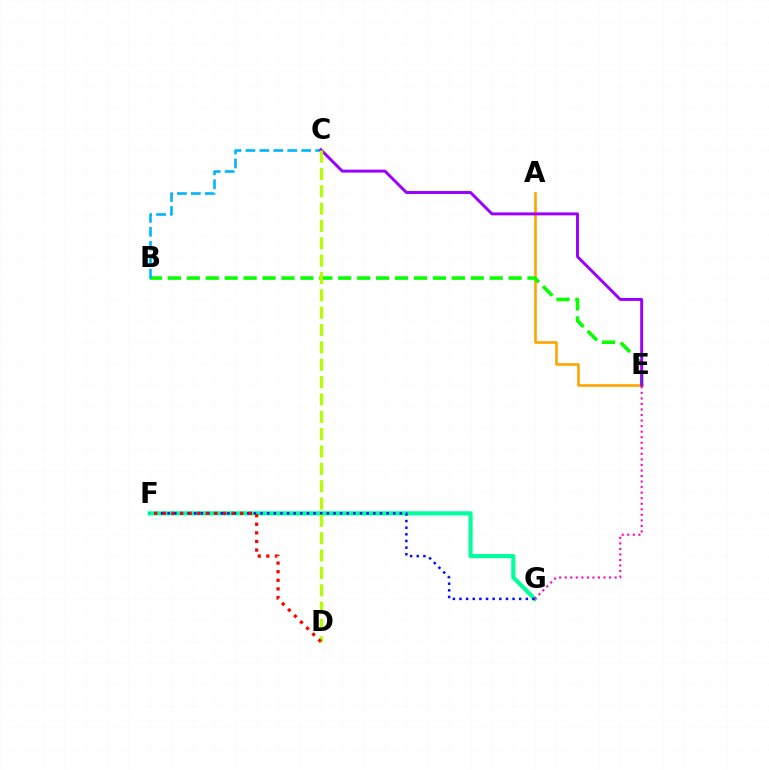{('F', 'G'): [{'color': '#00ff9d', 'line_style': 'solid', 'thickness': 2.97}, {'color': '#0010ff', 'line_style': 'dotted', 'thickness': 1.8}], ('A', 'E'): [{'color': '#ffa500', 'line_style': 'solid', 'thickness': 1.9}], ('B', 'E'): [{'color': '#08ff00', 'line_style': 'dashed', 'thickness': 2.57}], ('B', 'C'): [{'color': '#00b5ff', 'line_style': 'dashed', 'thickness': 1.89}], ('E', 'G'): [{'color': '#ff00bd', 'line_style': 'dotted', 'thickness': 1.51}], ('C', 'E'): [{'color': '#9b00ff', 'line_style': 'solid', 'thickness': 2.12}], ('C', 'D'): [{'color': '#b3ff00', 'line_style': 'dashed', 'thickness': 2.36}], ('D', 'F'): [{'color': '#ff0000', 'line_style': 'dotted', 'thickness': 2.34}]}